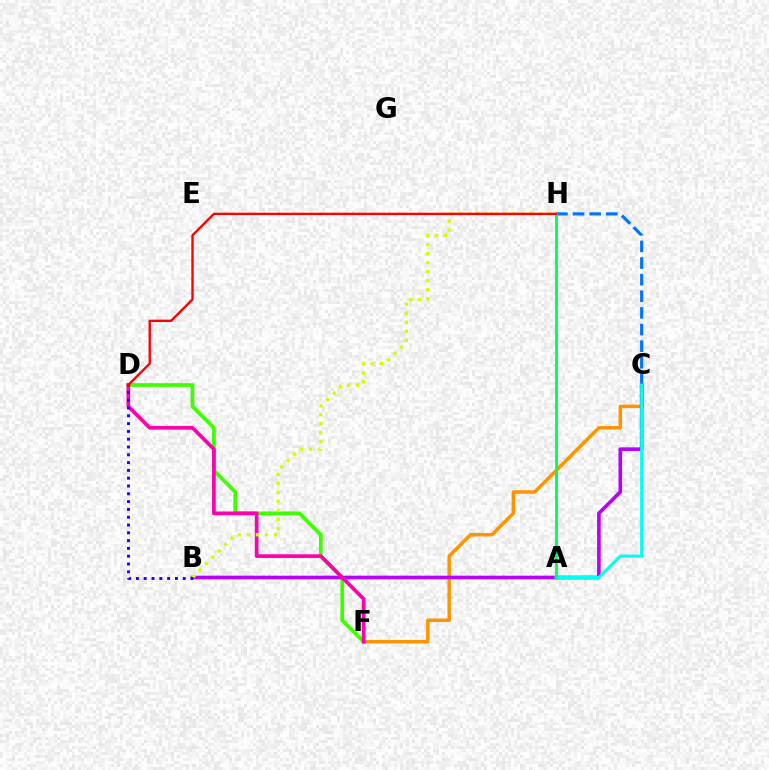{('D', 'F'): [{'color': '#3dff00', 'line_style': 'solid', 'thickness': 2.67}, {'color': '#ff00ac', 'line_style': 'solid', 'thickness': 2.66}], ('C', 'F'): [{'color': '#ff9400', 'line_style': 'solid', 'thickness': 2.5}], ('B', 'C'): [{'color': '#b900ff', 'line_style': 'solid', 'thickness': 2.62}], ('C', 'H'): [{'color': '#0074ff', 'line_style': 'dashed', 'thickness': 2.26}], ('B', 'H'): [{'color': '#d1ff00', 'line_style': 'dotted', 'thickness': 2.44}], ('A', 'C'): [{'color': '#00fff6', 'line_style': 'solid', 'thickness': 2.2}], ('A', 'H'): [{'color': '#00ff5c', 'line_style': 'solid', 'thickness': 2.08}], ('D', 'H'): [{'color': '#ff0000', 'line_style': 'solid', 'thickness': 1.69}], ('B', 'D'): [{'color': '#2500ff', 'line_style': 'dotted', 'thickness': 2.12}]}